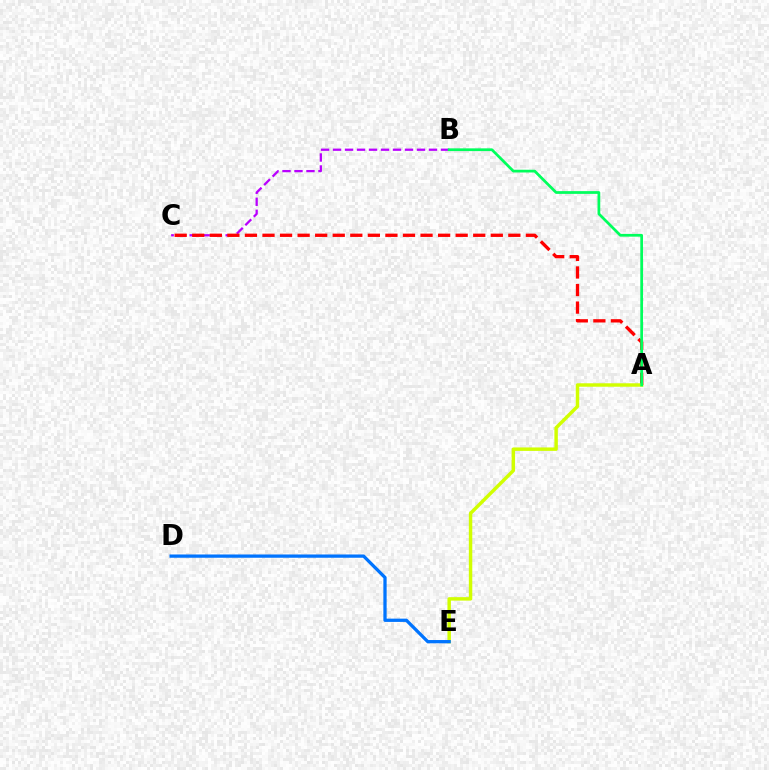{('B', 'C'): [{'color': '#b900ff', 'line_style': 'dashed', 'thickness': 1.63}], ('A', 'C'): [{'color': '#ff0000', 'line_style': 'dashed', 'thickness': 2.39}], ('A', 'E'): [{'color': '#d1ff00', 'line_style': 'solid', 'thickness': 2.48}], ('D', 'E'): [{'color': '#0074ff', 'line_style': 'solid', 'thickness': 2.36}], ('A', 'B'): [{'color': '#00ff5c', 'line_style': 'solid', 'thickness': 1.97}]}